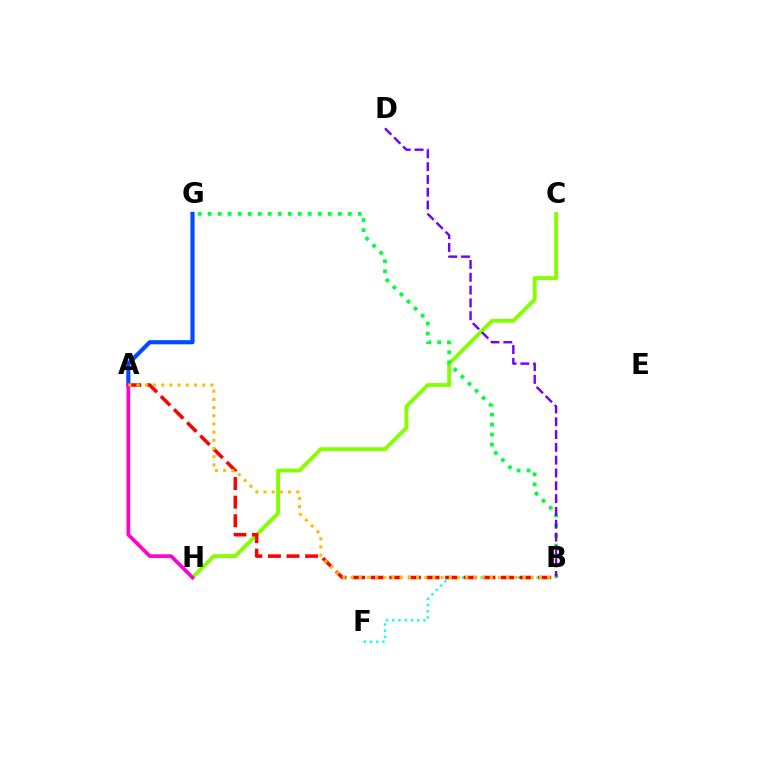{('C', 'H'): [{'color': '#84ff00', 'line_style': 'solid', 'thickness': 2.78}], ('A', 'G'): [{'color': '#004bff', 'line_style': 'solid', 'thickness': 2.99}], ('B', 'F'): [{'color': '#00fff6', 'line_style': 'dotted', 'thickness': 1.69}], ('A', 'B'): [{'color': '#ff0000', 'line_style': 'dashed', 'thickness': 2.53}, {'color': '#ffbd00', 'line_style': 'dotted', 'thickness': 2.23}], ('A', 'H'): [{'color': '#ff00cf', 'line_style': 'solid', 'thickness': 2.65}], ('B', 'G'): [{'color': '#00ff39', 'line_style': 'dotted', 'thickness': 2.72}], ('B', 'D'): [{'color': '#7200ff', 'line_style': 'dashed', 'thickness': 1.74}]}